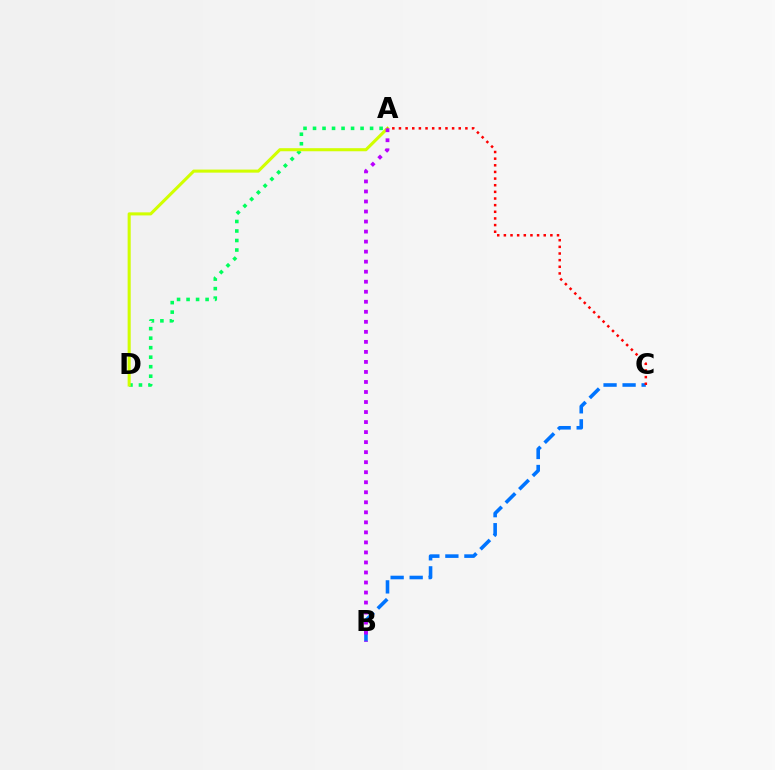{('A', 'D'): [{'color': '#00ff5c', 'line_style': 'dotted', 'thickness': 2.58}, {'color': '#d1ff00', 'line_style': 'solid', 'thickness': 2.21}], ('B', 'C'): [{'color': '#0074ff', 'line_style': 'dashed', 'thickness': 2.59}], ('A', 'C'): [{'color': '#ff0000', 'line_style': 'dotted', 'thickness': 1.8}], ('A', 'B'): [{'color': '#b900ff', 'line_style': 'dotted', 'thickness': 2.72}]}